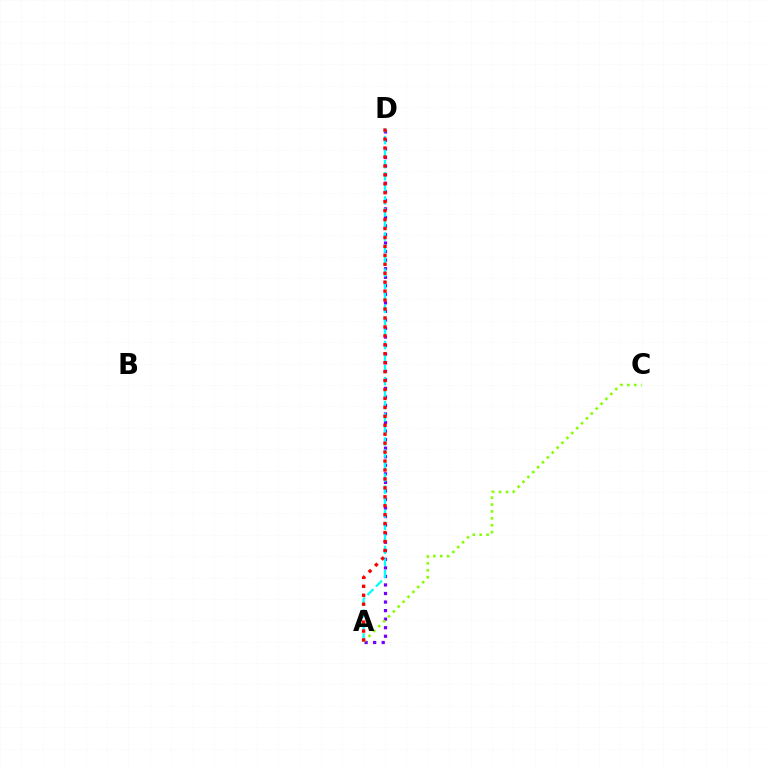{('A', 'D'): [{'color': '#7200ff', 'line_style': 'dotted', 'thickness': 2.32}, {'color': '#00fff6', 'line_style': 'dashed', 'thickness': 1.64}, {'color': '#ff0000', 'line_style': 'dotted', 'thickness': 2.43}], ('A', 'C'): [{'color': '#84ff00', 'line_style': 'dotted', 'thickness': 1.88}]}